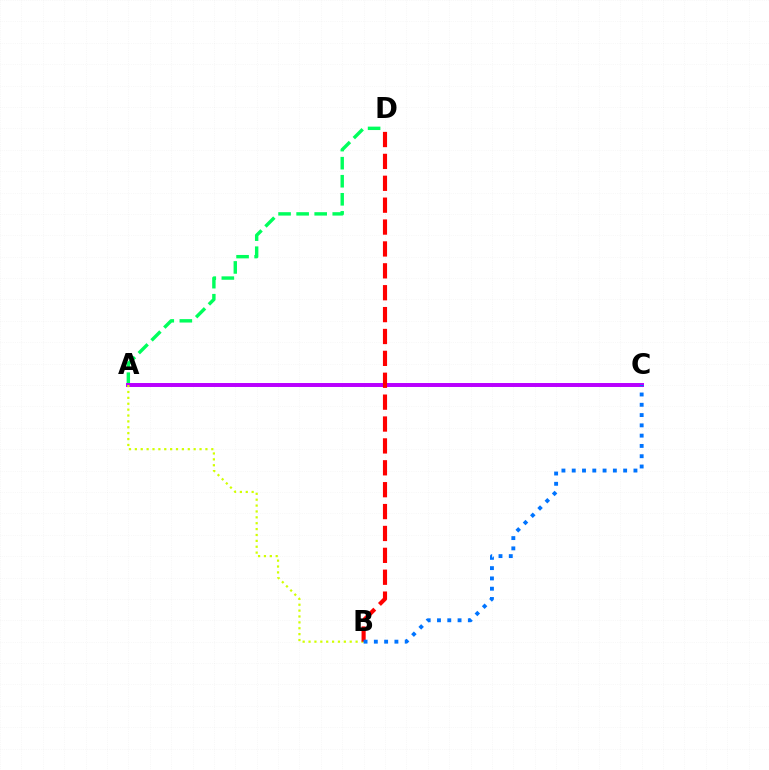{('A', 'D'): [{'color': '#00ff5c', 'line_style': 'dashed', 'thickness': 2.45}], ('A', 'C'): [{'color': '#b900ff', 'line_style': 'solid', 'thickness': 2.85}], ('A', 'B'): [{'color': '#d1ff00', 'line_style': 'dotted', 'thickness': 1.6}], ('B', 'D'): [{'color': '#ff0000', 'line_style': 'dashed', 'thickness': 2.97}], ('B', 'C'): [{'color': '#0074ff', 'line_style': 'dotted', 'thickness': 2.79}]}